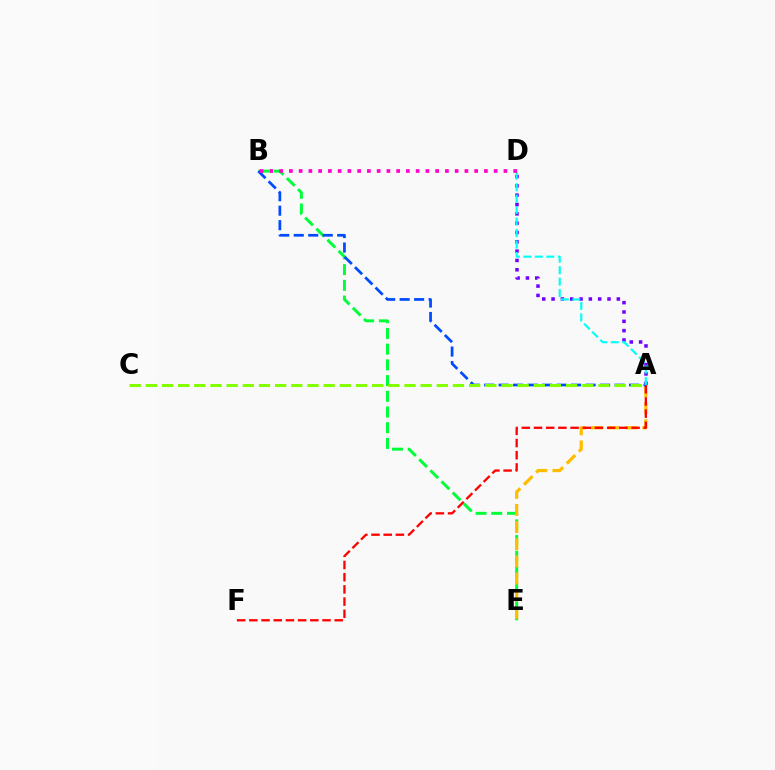{('B', 'E'): [{'color': '#00ff39', 'line_style': 'dashed', 'thickness': 2.13}], ('A', 'D'): [{'color': '#7200ff', 'line_style': 'dotted', 'thickness': 2.53}, {'color': '#00fff6', 'line_style': 'dashed', 'thickness': 1.56}], ('A', 'E'): [{'color': '#ffbd00', 'line_style': 'dashed', 'thickness': 2.33}], ('A', 'F'): [{'color': '#ff0000', 'line_style': 'dashed', 'thickness': 1.66}], ('A', 'B'): [{'color': '#004bff', 'line_style': 'dashed', 'thickness': 1.97}], ('A', 'C'): [{'color': '#84ff00', 'line_style': 'dashed', 'thickness': 2.2}], ('B', 'D'): [{'color': '#ff00cf', 'line_style': 'dotted', 'thickness': 2.65}]}